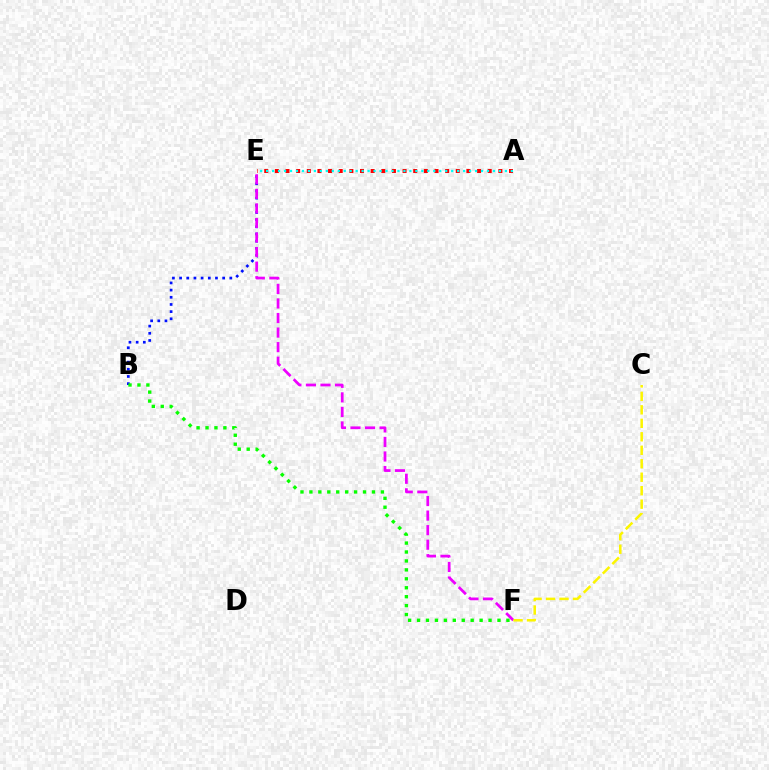{('A', 'E'): [{'color': '#ff0000', 'line_style': 'dotted', 'thickness': 2.89}, {'color': '#00fff6', 'line_style': 'dotted', 'thickness': 1.62}], ('B', 'E'): [{'color': '#0010ff', 'line_style': 'dotted', 'thickness': 1.95}], ('B', 'F'): [{'color': '#08ff00', 'line_style': 'dotted', 'thickness': 2.43}], ('E', 'F'): [{'color': '#ee00ff', 'line_style': 'dashed', 'thickness': 1.98}], ('C', 'F'): [{'color': '#fcf500', 'line_style': 'dashed', 'thickness': 1.83}]}